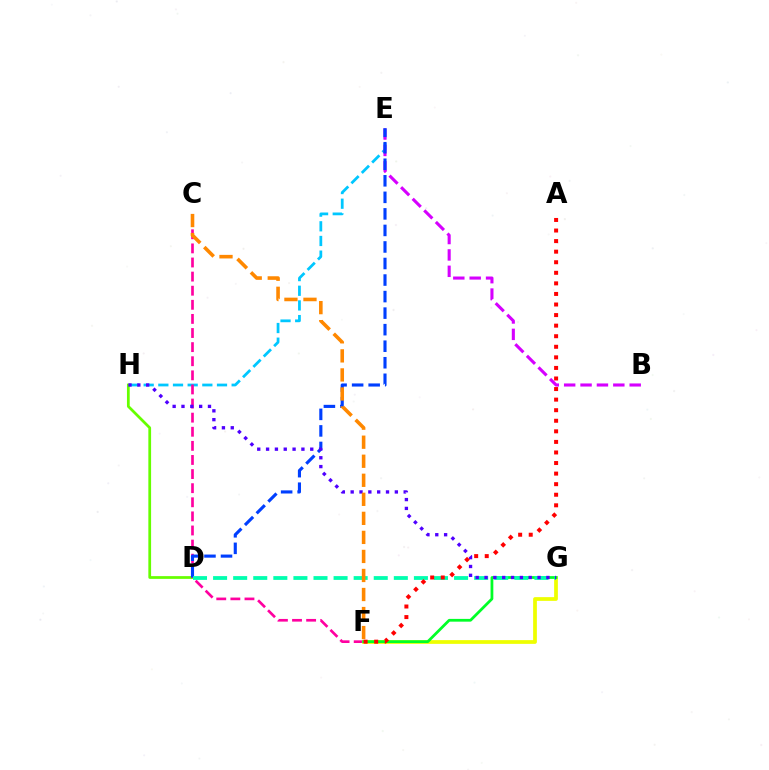{('E', 'H'): [{'color': '#00c7ff', 'line_style': 'dashed', 'thickness': 1.99}], ('D', 'H'): [{'color': '#66ff00', 'line_style': 'solid', 'thickness': 1.98}], ('B', 'E'): [{'color': '#d600ff', 'line_style': 'dashed', 'thickness': 2.23}], ('C', 'F'): [{'color': '#ff00a0', 'line_style': 'dashed', 'thickness': 1.92}, {'color': '#ff8800', 'line_style': 'dashed', 'thickness': 2.59}], ('D', 'E'): [{'color': '#003fff', 'line_style': 'dashed', 'thickness': 2.25}], ('F', 'G'): [{'color': '#eeff00', 'line_style': 'solid', 'thickness': 2.69}, {'color': '#00ff27', 'line_style': 'solid', 'thickness': 1.99}], ('D', 'G'): [{'color': '#00ffaf', 'line_style': 'dashed', 'thickness': 2.73}], ('G', 'H'): [{'color': '#4f00ff', 'line_style': 'dotted', 'thickness': 2.4}], ('A', 'F'): [{'color': '#ff0000', 'line_style': 'dotted', 'thickness': 2.87}]}